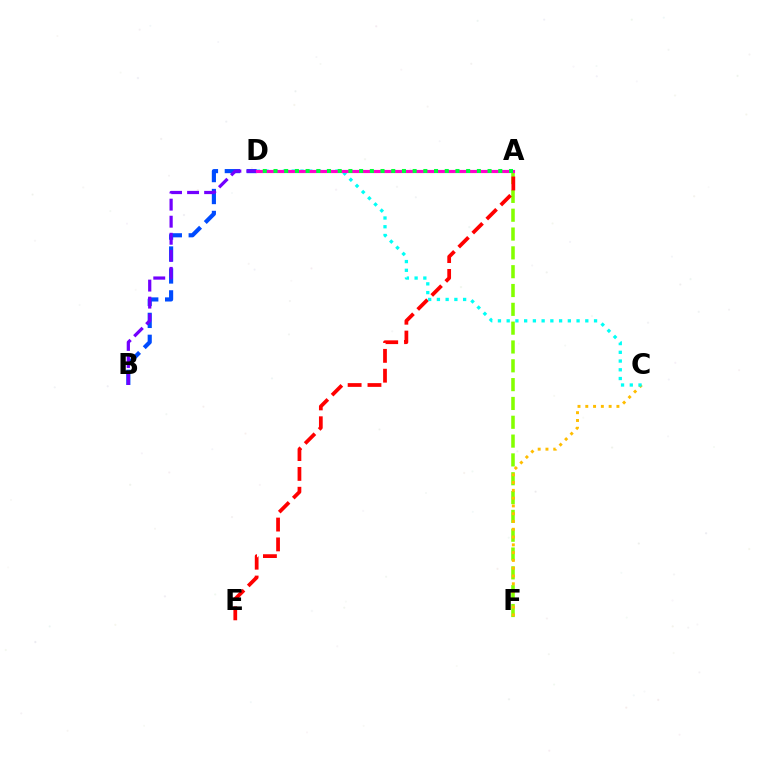{('A', 'F'): [{'color': '#84ff00', 'line_style': 'dashed', 'thickness': 2.56}], ('B', 'D'): [{'color': '#004bff', 'line_style': 'dashed', 'thickness': 2.98}, {'color': '#7200ff', 'line_style': 'dashed', 'thickness': 2.32}], ('C', 'F'): [{'color': '#ffbd00', 'line_style': 'dotted', 'thickness': 2.12}], ('A', 'E'): [{'color': '#ff0000', 'line_style': 'dashed', 'thickness': 2.7}], ('C', 'D'): [{'color': '#00fff6', 'line_style': 'dotted', 'thickness': 2.37}], ('A', 'D'): [{'color': '#ff00cf', 'line_style': 'solid', 'thickness': 2.27}, {'color': '#00ff39', 'line_style': 'dotted', 'thickness': 2.91}]}